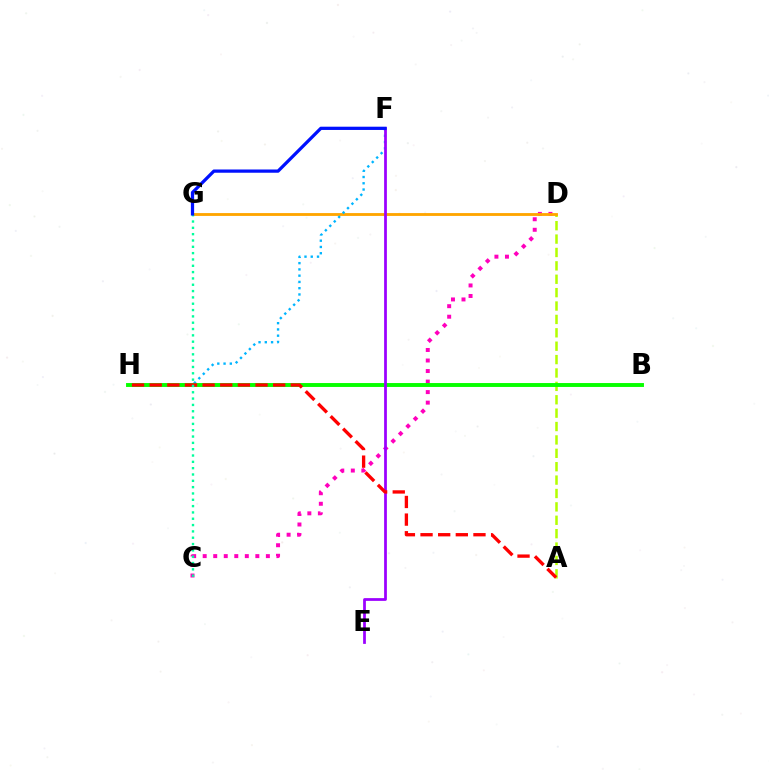{('A', 'D'): [{'color': '#b3ff00', 'line_style': 'dashed', 'thickness': 1.82}], ('C', 'D'): [{'color': '#ff00bd', 'line_style': 'dotted', 'thickness': 2.86}], ('D', 'G'): [{'color': '#ffa500', 'line_style': 'solid', 'thickness': 2.05}], ('F', 'H'): [{'color': '#00b5ff', 'line_style': 'dotted', 'thickness': 1.7}], ('B', 'H'): [{'color': '#08ff00', 'line_style': 'solid', 'thickness': 2.81}], ('E', 'F'): [{'color': '#9b00ff', 'line_style': 'solid', 'thickness': 1.98}], ('A', 'H'): [{'color': '#ff0000', 'line_style': 'dashed', 'thickness': 2.4}], ('C', 'G'): [{'color': '#00ff9d', 'line_style': 'dotted', 'thickness': 1.72}], ('F', 'G'): [{'color': '#0010ff', 'line_style': 'solid', 'thickness': 2.34}]}